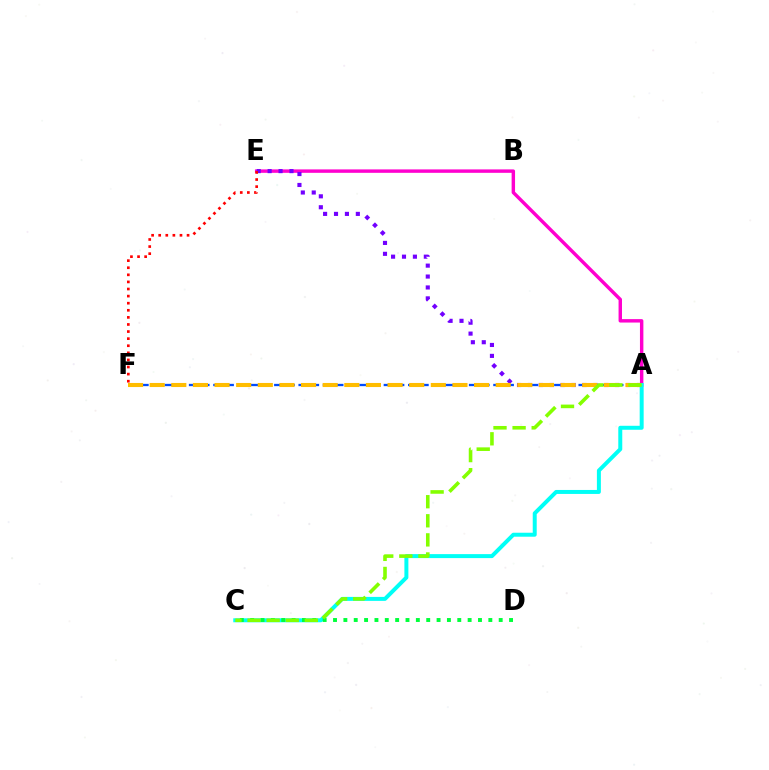{('A', 'E'): [{'color': '#ff00cf', 'line_style': 'solid', 'thickness': 2.47}, {'color': '#7200ff', 'line_style': 'dotted', 'thickness': 2.97}], ('A', 'F'): [{'color': '#004bff', 'line_style': 'dashed', 'thickness': 1.65}, {'color': '#ffbd00', 'line_style': 'dashed', 'thickness': 2.94}], ('A', 'C'): [{'color': '#00fff6', 'line_style': 'solid', 'thickness': 2.86}, {'color': '#84ff00', 'line_style': 'dashed', 'thickness': 2.59}], ('C', 'D'): [{'color': '#00ff39', 'line_style': 'dotted', 'thickness': 2.81}], ('E', 'F'): [{'color': '#ff0000', 'line_style': 'dotted', 'thickness': 1.93}]}